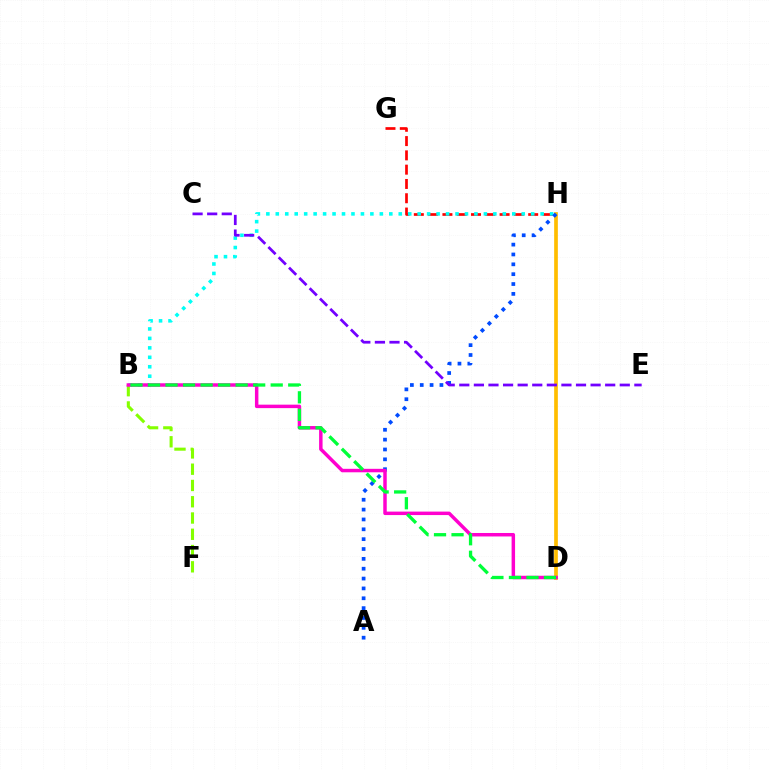{('G', 'H'): [{'color': '#ff0000', 'line_style': 'dashed', 'thickness': 1.94}], ('B', 'H'): [{'color': '#00fff6', 'line_style': 'dotted', 'thickness': 2.57}], ('D', 'H'): [{'color': '#ffbd00', 'line_style': 'solid', 'thickness': 2.66}], ('B', 'F'): [{'color': '#84ff00', 'line_style': 'dashed', 'thickness': 2.21}], ('A', 'H'): [{'color': '#004bff', 'line_style': 'dotted', 'thickness': 2.68}], ('B', 'D'): [{'color': '#ff00cf', 'line_style': 'solid', 'thickness': 2.5}, {'color': '#00ff39', 'line_style': 'dashed', 'thickness': 2.38}], ('C', 'E'): [{'color': '#7200ff', 'line_style': 'dashed', 'thickness': 1.98}]}